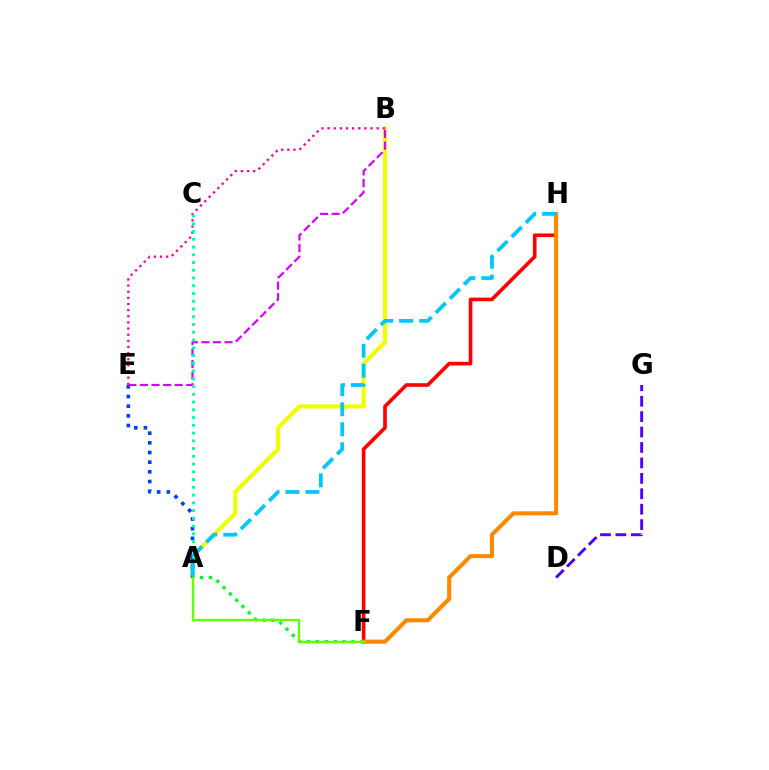{('A', 'B'): [{'color': '#eeff00', 'line_style': 'solid', 'thickness': 2.93}], ('F', 'H'): [{'color': '#ff0000', 'line_style': 'solid', 'thickness': 2.61}, {'color': '#ff8800', 'line_style': 'solid', 'thickness': 2.93}], ('A', 'E'): [{'color': '#003fff', 'line_style': 'dotted', 'thickness': 2.63}], ('A', 'F'): [{'color': '#00ff27', 'line_style': 'dotted', 'thickness': 2.42}, {'color': '#66ff00', 'line_style': 'solid', 'thickness': 1.71}], ('B', 'E'): [{'color': '#ff00a0', 'line_style': 'dotted', 'thickness': 1.67}, {'color': '#d600ff', 'line_style': 'dashed', 'thickness': 1.57}], ('A', 'C'): [{'color': '#00ffaf', 'line_style': 'dotted', 'thickness': 2.11}], ('D', 'G'): [{'color': '#4f00ff', 'line_style': 'dashed', 'thickness': 2.1}], ('A', 'H'): [{'color': '#00c7ff', 'line_style': 'dashed', 'thickness': 2.71}]}